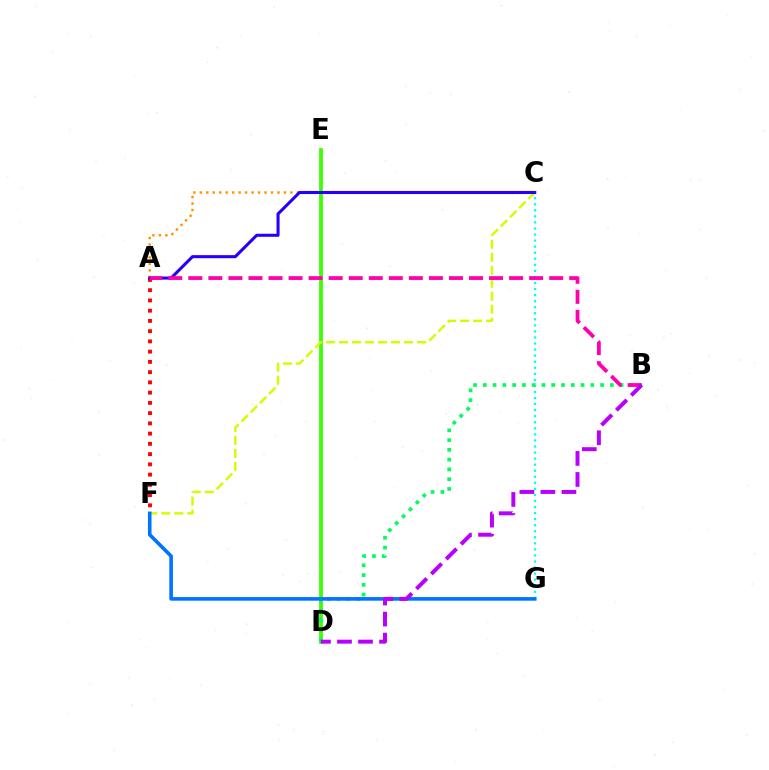{('A', 'F'): [{'color': '#ff0000', 'line_style': 'dotted', 'thickness': 2.78}], ('D', 'E'): [{'color': '#3dff00', 'line_style': 'solid', 'thickness': 2.72}], ('A', 'C'): [{'color': '#ff9400', 'line_style': 'dotted', 'thickness': 1.76}, {'color': '#2500ff', 'line_style': 'solid', 'thickness': 2.21}], ('C', 'G'): [{'color': '#00fff6', 'line_style': 'dotted', 'thickness': 1.65}], ('B', 'D'): [{'color': '#00ff5c', 'line_style': 'dotted', 'thickness': 2.66}, {'color': '#b900ff', 'line_style': 'dashed', 'thickness': 2.86}], ('C', 'F'): [{'color': '#d1ff00', 'line_style': 'dashed', 'thickness': 1.76}], ('F', 'G'): [{'color': '#0074ff', 'line_style': 'solid', 'thickness': 2.6}], ('A', 'B'): [{'color': '#ff00ac', 'line_style': 'dashed', 'thickness': 2.72}]}